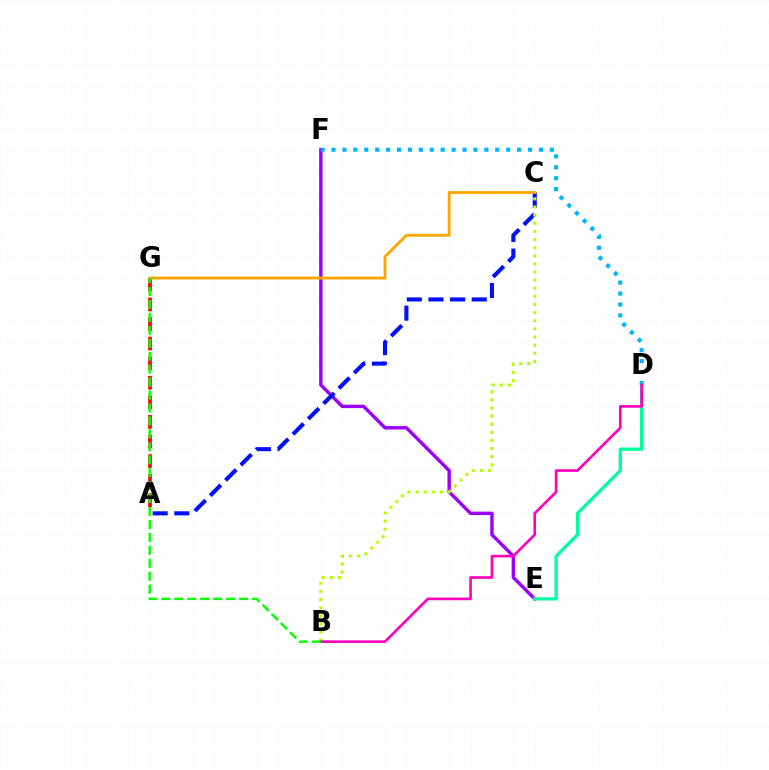{('E', 'F'): [{'color': '#9b00ff', 'line_style': 'solid', 'thickness': 2.45}], ('A', 'C'): [{'color': '#0010ff', 'line_style': 'dashed', 'thickness': 2.94}], ('D', 'E'): [{'color': '#00ff9d', 'line_style': 'solid', 'thickness': 2.37}], ('B', 'C'): [{'color': '#b3ff00', 'line_style': 'dotted', 'thickness': 2.21}], ('D', 'F'): [{'color': '#00b5ff', 'line_style': 'dotted', 'thickness': 2.97}], ('A', 'G'): [{'color': '#ff0000', 'line_style': 'dashed', 'thickness': 2.66}], ('C', 'G'): [{'color': '#ffa500', 'line_style': 'solid', 'thickness': 2.04}], ('B', 'D'): [{'color': '#ff00bd', 'line_style': 'solid', 'thickness': 1.91}], ('B', 'G'): [{'color': '#08ff00', 'line_style': 'dashed', 'thickness': 1.76}]}